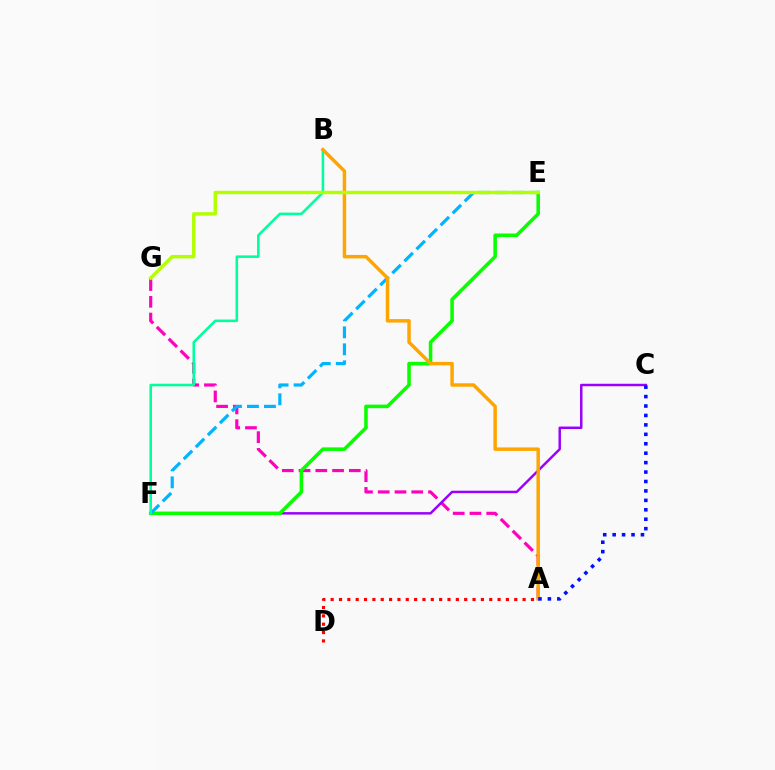{('A', 'G'): [{'color': '#ff00bd', 'line_style': 'dashed', 'thickness': 2.28}], ('C', 'F'): [{'color': '#9b00ff', 'line_style': 'solid', 'thickness': 1.78}], ('E', 'F'): [{'color': '#08ff00', 'line_style': 'solid', 'thickness': 2.56}, {'color': '#00b5ff', 'line_style': 'dashed', 'thickness': 2.31}], ('B', 'F'): [{'color': '#00ff9d', 'line_style': 'solid', 'thickness': 1.85}], ('A', 'B'): [{'color': '#ffa500', 'line_style': 'solid', 'thickness': 2.5}], ('A', 'C'): [{'color': '#0010ff', 'line_style': 'dotted', 'thickness': 2.56}], ('A', 'D'): [{'color': '#ff0000', 'line_style': 'dotted', 'thickness': 2.27}], ('E', 'G'): [{'color': '#b3ff00', 'line_style': 'solid', 'thickness': 2.46}]}